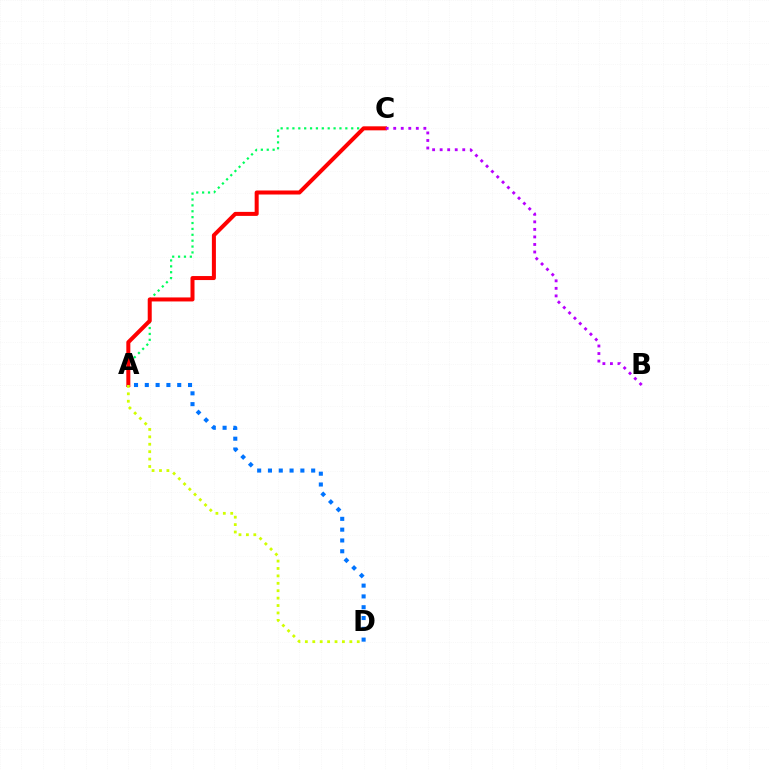{('A', 'C'): [{'color': '#00ff5c', 'line_style': 'dotted', 'thickness': 1.6}, {'color': '#ff0000', 'line_style': 'solid', 'thickness': 2.89}], ('A', 'D'): [{'color': '#d1ff00', 'line_style': 'dotted', 'thickness': 2.01}, {'color': '#0074ff', 'line_style': 'dotted', 'thickness': 2.94}], ('B', 'C'): [{'color': '#b900ff', 'line_style': 'dotted', 'thickness': 2.05}]}